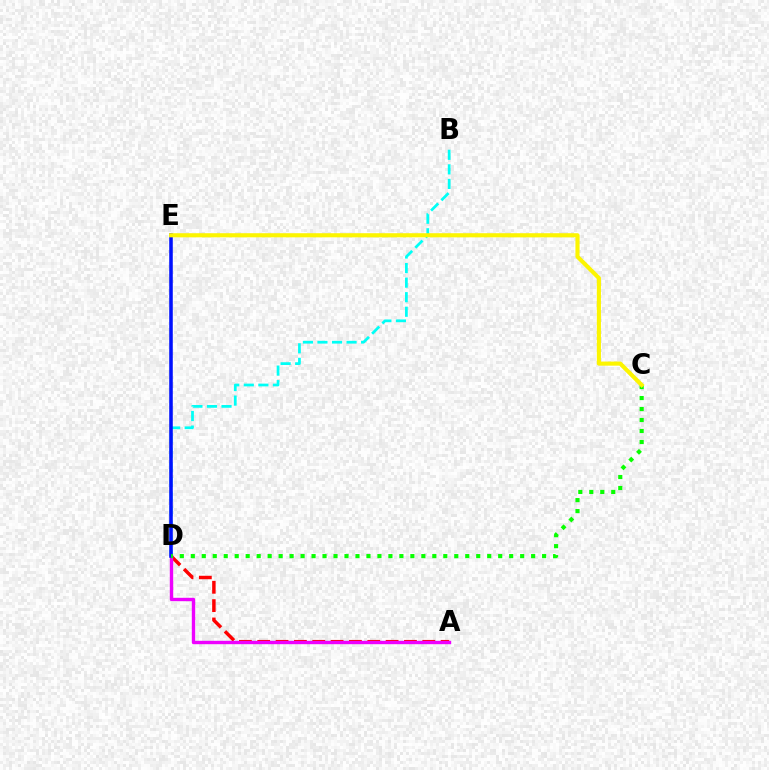{('B', 'D'): [{'color': '#00fff6', 'line_style': 'dashed', 'thickness': 1.98}], ('A', 'D'): [{'color': '#ff0000', 'line_style': 'dashed', 'thickness': 2.49}, {'color': '#ee00ff', 'line_style': 'solid', 'thickness': 2.44}], ('D', 'E'): [{'color': '#0010ff', 'line_style': 'solid', 'thickness': 2.56}], ('C', 'D'): [{'color': '#08ff00', 'line_style': 'dotted', 'thickness': 2.98}], ('C', 'E'): [{'color': '#fcf500', 'line_style': 'solid', 'thickness': 2.97}]}